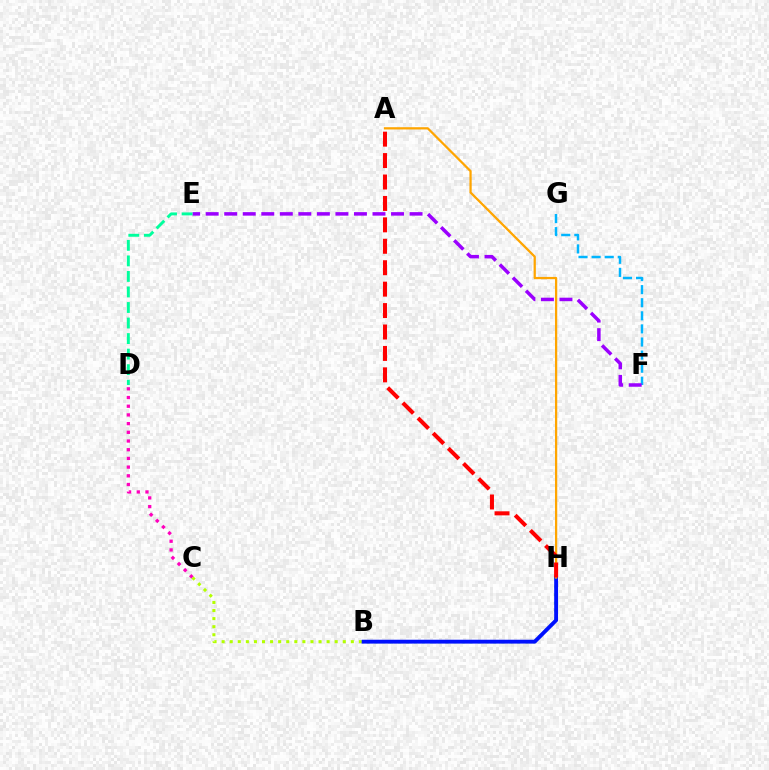{('C', 'D'): [{'color': '#ff00bd', 'line_style': 'dotted', 'thickness': 2.36}], ('F', 'G'): [{'color': '#00b5ff', 'line_style': 'dashed', 'thickness': 1.78}], ('B', 'H'): [{'color': '#08ff00', 'line_style': 'dotted', 'thickness': 2.16}, {'color': '#0010ff', 'line_style': 'solid', 'thickness': 2.78}], ('B', 'C'): [{'color': '#b3ff00', 'line_style': 'dotted', 'thickness': 2.19}], ('E', 'F'): [{'color': '#9b00ff', 'line_style': 'dashed', 'thickness': 2.52}], ('D', 'E'): [{'color': '#00ff9d', 'line_style': 'dashed', 'thickness': 2.11}], ('A', 'H'): [{'color': '#ffa500', 'line_style': 'solid', 'thickness': 1.62}, {'color': '#ff0000', 'line_style': 'dashed', 'thickness': 2.91}]}